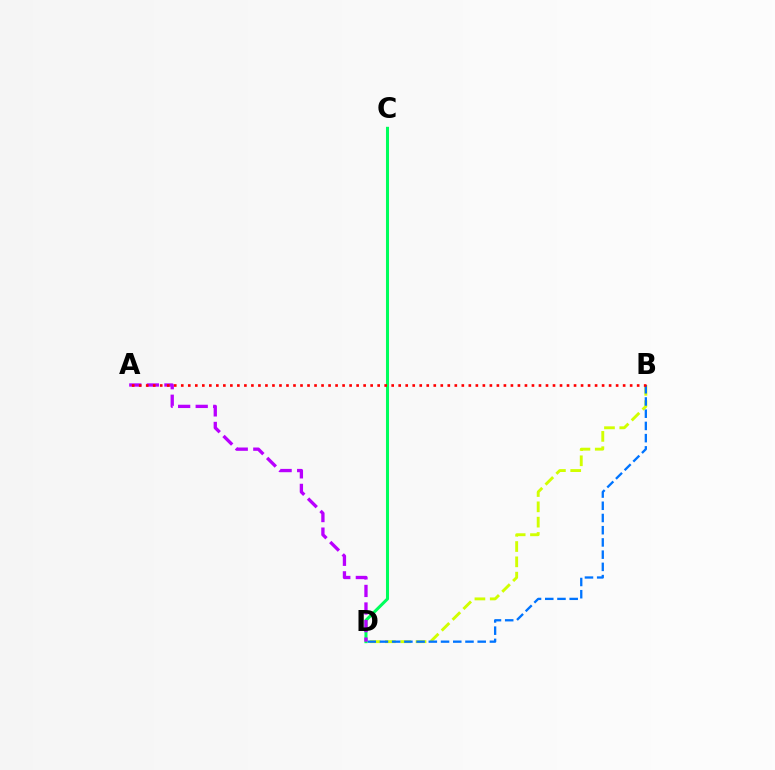{('B', 'D'): [{'color': '#d1ff00', 'line_style': 'dashed', 'thickness': 2.08}, {'color': '#0074ff', 'line_style': 'dashed', 'thickness': 1.66}], ('C', 'D'): [{'color': '#00ff5c', 'line_style': 'solid', 'thickness': 2.19}], ('A', 'D'): [{'color': '#b900ff', 'line_style': 'dashed', 'thickness': 2.39}], ('A', 'B'): [{'color': '#ff0000', 'line_style': 'dotted', 'thickness': 1.91}]}